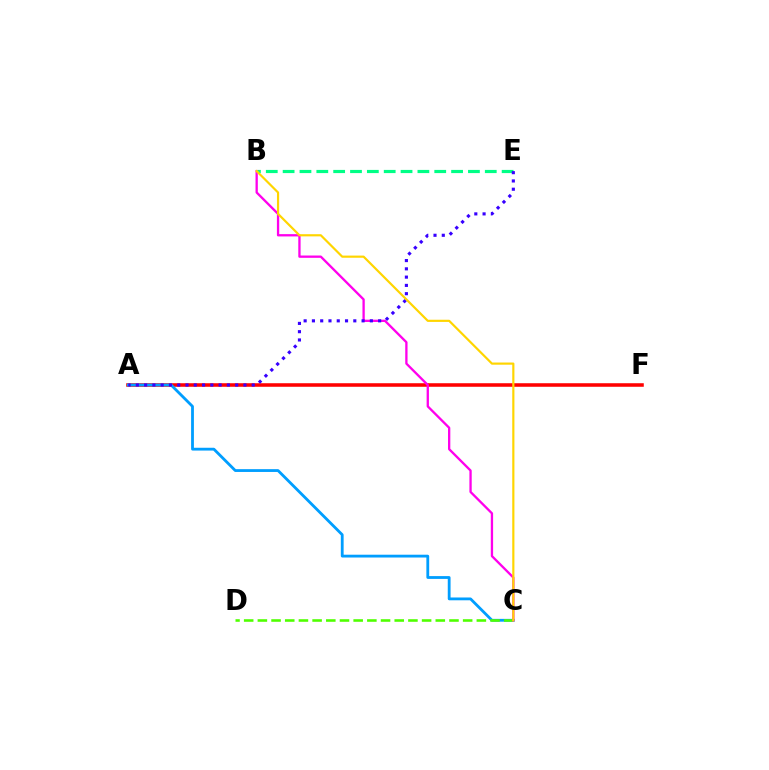{('A', 'F'): [{'color': '#ff0000', 'line_style': 'solid', 'thickness': 2.56}], ('A', 'C'): [{'color': '#009eff', 'line_style': 'solid', 'thickness': 2.02}], ('C', 'D'): [{'color': '#4fff00', 'line_style': 'dashed', 'thickness': 1.86}], ('B', 'C'): [{'color': '#ff00ed', 'line_style': 'solid', 'thickness': 1.66}, {'color': '#ffd500', 'line_style': 'solid', 'thickness': 1.57}], ('B', 'E'): [{'color': '#00ff86', 'line_style': 'dashed', 'thickness': 2.29}], ('A', 'E'): [{'color': '#3700ff', 'line_style': 'dotted', 'thickness': 2.25}]}